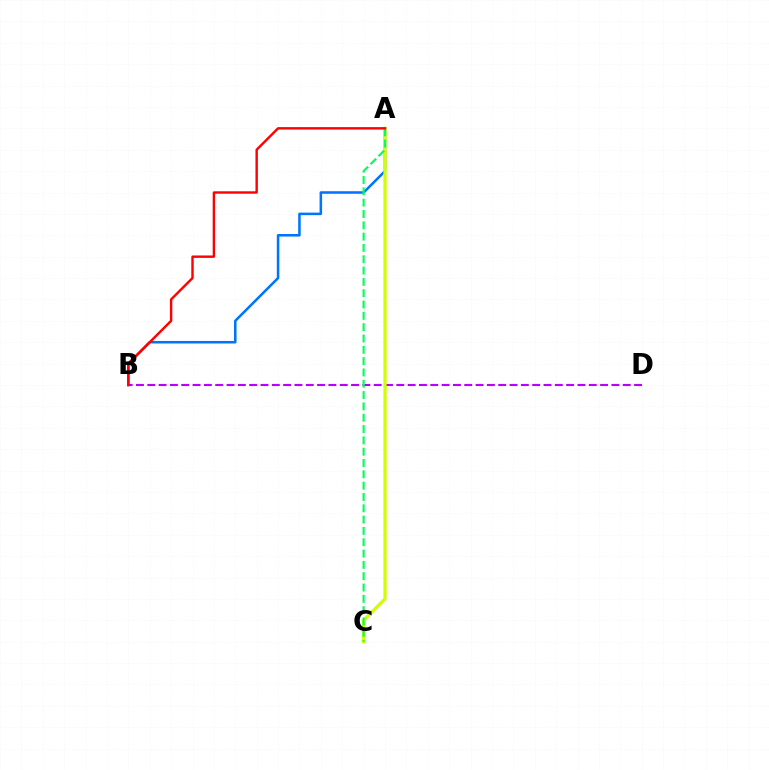{('B', 'D'): [{'color': '#b900ff', 'line_style': 'dashed', 'thickness': 1.54}], ('A', 'B'): [{'color': '#0074ff', 'line_style': 'solid', 'thickness': 1.83}, {'color': '#ff0000', 'line_style': 'solid', 'thickness': 1.73}], ('A', 'C'): [{'color': '#d1ff00', 'line_style': 'solid', 'thickness': 2.35}, {'color': '#00ff5c', 'line_style': 'dashed', 'thickness': 1.54}]}